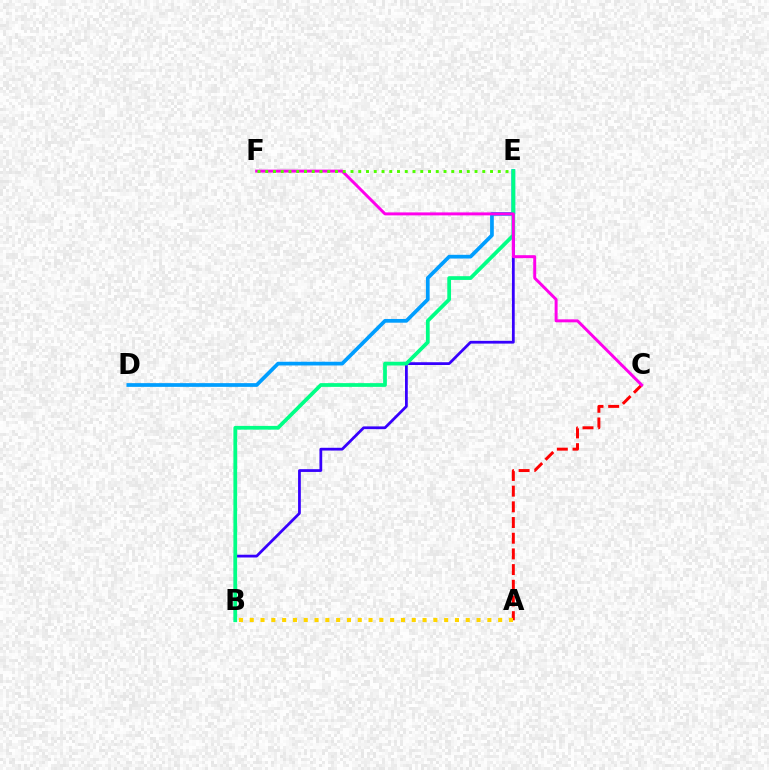{('B', 'E'): [{'color': '#3700ff', 'line_style': 'solid', 'thickness': 1.99}, {'color': '#00ff86', 'line_style': 'solid', 'thickness': 2.7}], ('D', 'E'): [{'color': '#009eff', 'line_style': 'solid', 'thickness': 2.68}], ('A', 'C'): [{'color': '#ff0000', 'line_style': 'dashed', 'thickness': 2.13}], ('A', 'B'): [{'color': '#ffd500', 'line_style': 'dotted', 'thickness': 2.93}], ('C', 'F'): [{'color': '#ff00ed', 'line_style': 'solid', 'thickness': 2.13}], ('E', 'F'): [{'color': '#4fff00', 'line_style': 'dotted', 'thickness': 2.11}]}